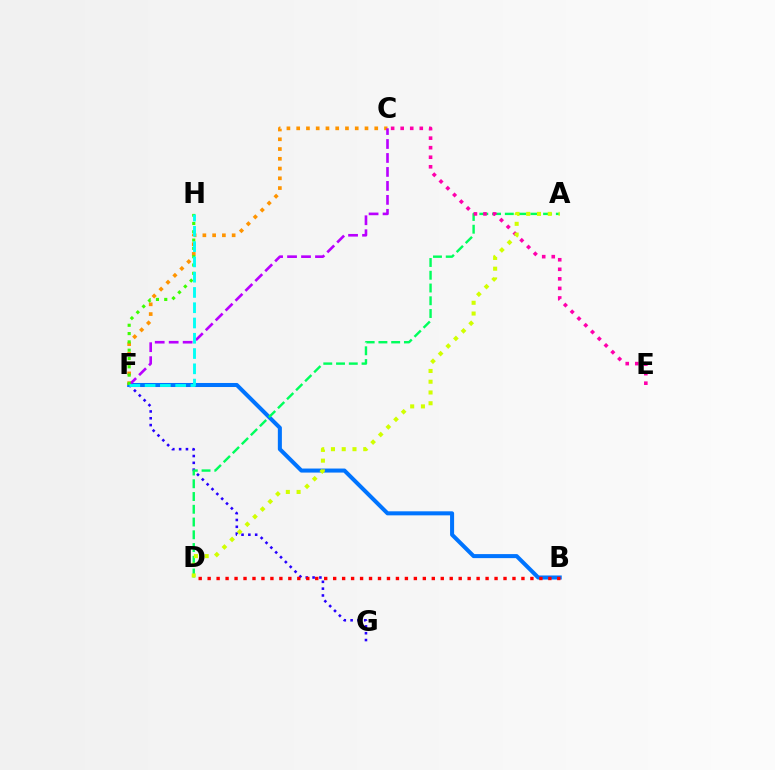{('F', 'G'): [{'color': '#2500ff', 'line_style': 'dotted', 'thickness': 1.85}], ('B', 'F'): [{'color': '#0074ff', 'line_style': 'solid', 'thickness': 2.91}], ('C', 'F'): [{'color': '#ff9400', 'line_style': 'dotted', 'thickness': 2.65}, {'color': '#b900ff', 'line_style': 'dashed', 'thickness': 1.9}], ('A', 'D'): [{'color': '#00ff5c', 'line_style': 'dashed', 'thickness': 1.73}, {'color': '#d1ff00', 'line_style': 'dotted', 'thickness': 2.92}], ('B', 'D'): [{'color': '#ff0000', 'line_style': 'dotted', 'thickness': 2.44}], ('C', 'E'): [{'color': '#ff00ac', 'line_style': 'dotted', 'thickness': 2.59}], ('F', 'H'): [{'color': '#3dff00', 'line_style': 'dotted', 'thickness': 2.26}, {'color': '#00fff6', 'line_style': 'dashed', 'thickness': 2.07}]}